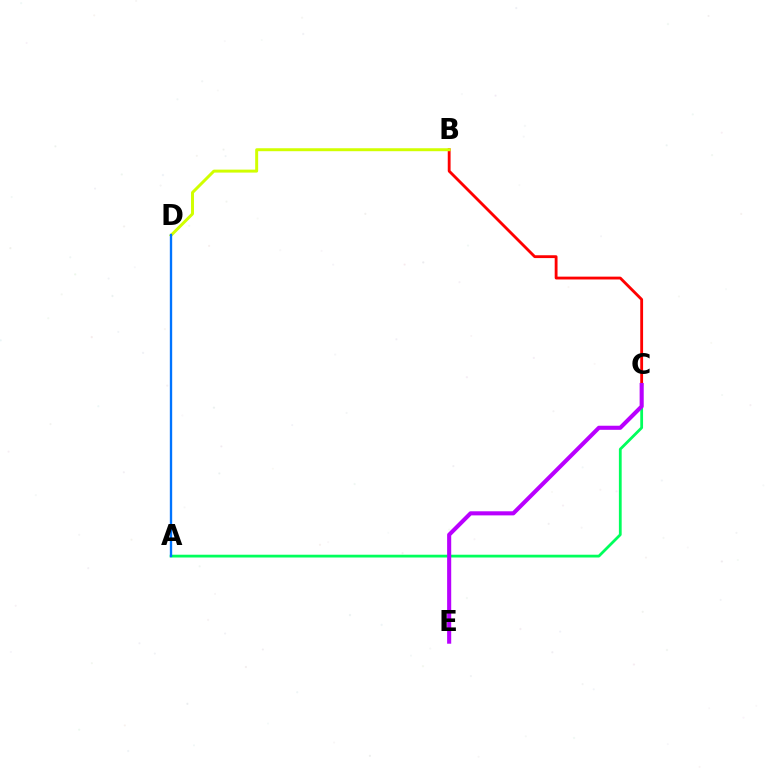{('A', 'C'): [{'color': '#00ff5c', 'line_style': 'solid', 'thickness': 2.0}], ('B', 'C'): [{'color': '#ff0000', 'line_style': 'solid', 'thickness': 2.04}], ('C', 'E'): [{'color': '#b900ff', 'line_style': 'solid', 'thickness': 2.94}], ('B', 'D'): [{'color': '#d1ff00', 'line_style': 'solid', 'thickness': 2.13}], ('A', 'D'): [{'color': '#0074ff', 'line_style': 'solid', 'thickness': 1.69}]}